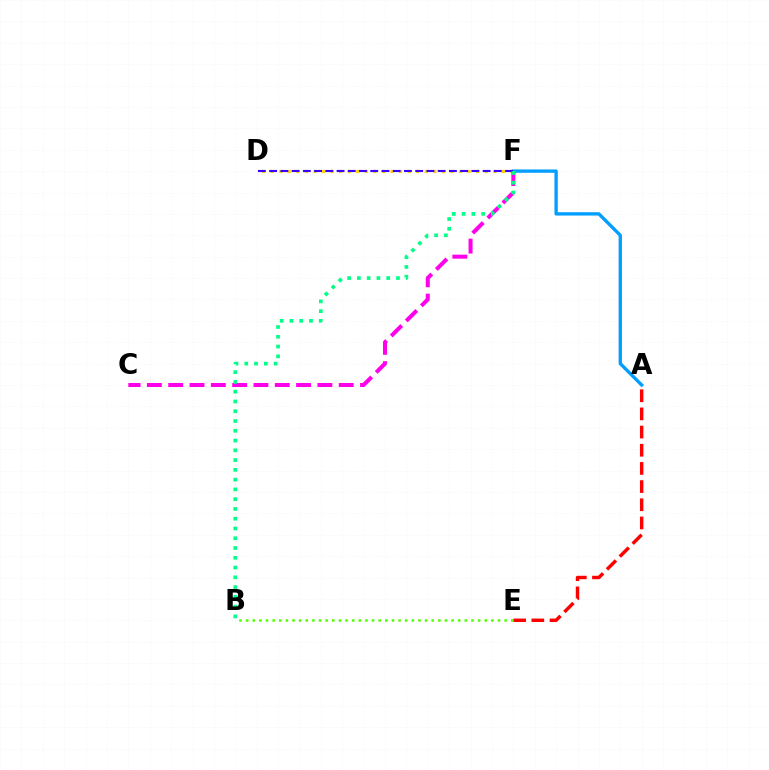{('A', 'E'): [{'color': '#ff0000', 'line_style': 'dashed', 'thickness': 2.47}], ('D', 'F'): [{'color': '#ffd500', 'line_style': 'dotted', 'thickness': 2.33}, {'color': '#3700ff', 'line_style': 'dashed', 'thickness': 1.53}], ('C', 'F'): [{'color': '#ff00ed', 'line_style': 'dashed', 'thickness': 2.9}], ('A', 'F'): [{'color': '#009eff', 'line_style': 'solid', 'thickness': 2.4}], ('B', 'E'): [{'color': '#4fff00', 'line_style': 'dotted', 'thickness': 1.8}], ('B', 'F'): [{'color': '#00ff86', 'line_style': 'dotted', 'thickness': 2.65}]}